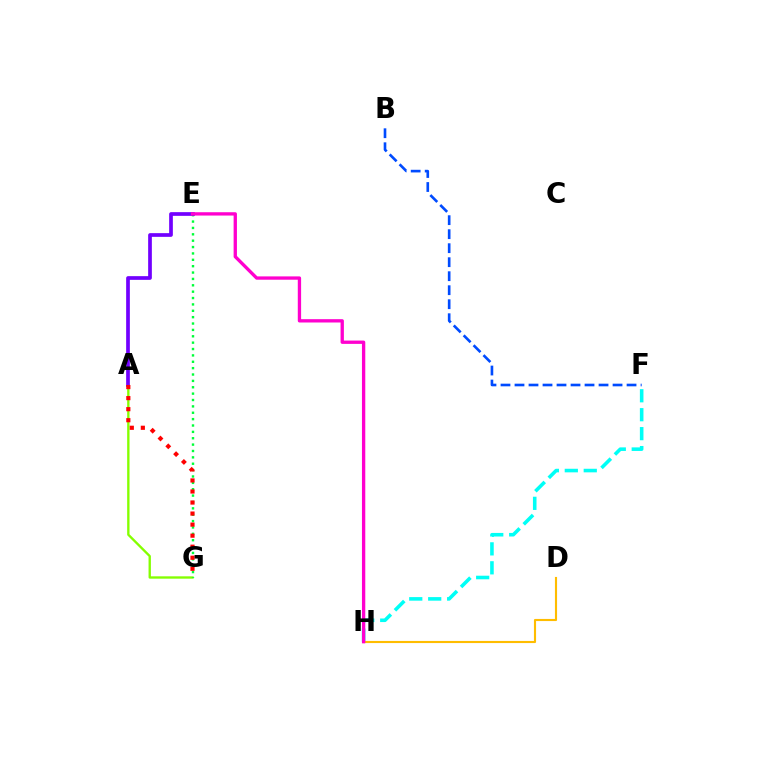{('A', 'G'): [{'color': '#84ff00', 'line_style': 'solid', 'thickness': 1.69}, {'color': '#ff0000', 'line_style': 'dotted', 'thickness': 3.0}], ('E', 'G'): [{'color': '#00ff39', 'line_style': 'dotted', 'thickness': 1.73}], ('F', 'H'): [{'color': '#00fff6', 'line_style': 'dashed', 'thickness': 2.57}], ('A', 'E'): [{'color': '#7200ff', 'line_style': 'solid', 'thickness': 2.67}], ('D', 'H'): [{'color': '#ffbd00', 'line_style': 'solid', 'thickness': 1.53}], ('E', 'H'): [{'color': '#ff00cf', 'line_style': 'solid', 'thickness': 2.39}], ('B', 'F'): [{'color': '#004bff', 'line_style': 'dashed', 'thickness': 1.9}]}